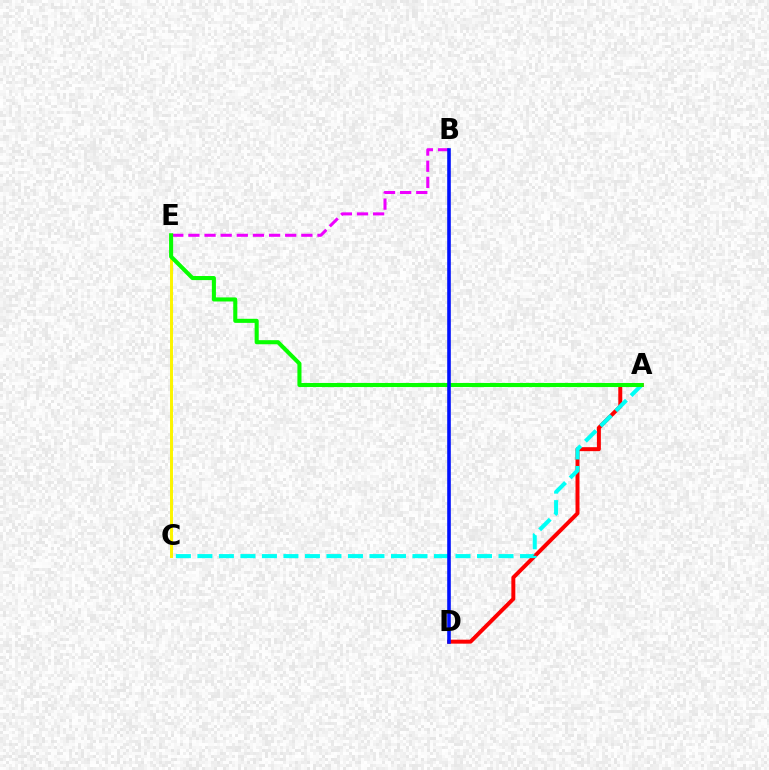{('A', 'D'): [{'color': '#ff0000', 'line_style': 'solid', 'thickness': 2.86}], ('C', 'E'): [{'color': '#fcf500', 'line_style': 'solid', 'thickness': 2.14}], ('B', 'E'): [{'color': '#ee00ff', 'line_style': 'dashed', 'thickness': 2.19}], ('A', 'C'): [{'color': '#00fff6', 'line_style': 'dashed', 'thickness': 2.92}], ('A', 'E'): [{'color': '#08ff00', 'line_style': 'solid', 'thickness': 2.93}], ('B', 'D'): [{'color': '#0010ff', 'line_style': 'solid', 'thickness': 2.59}]}